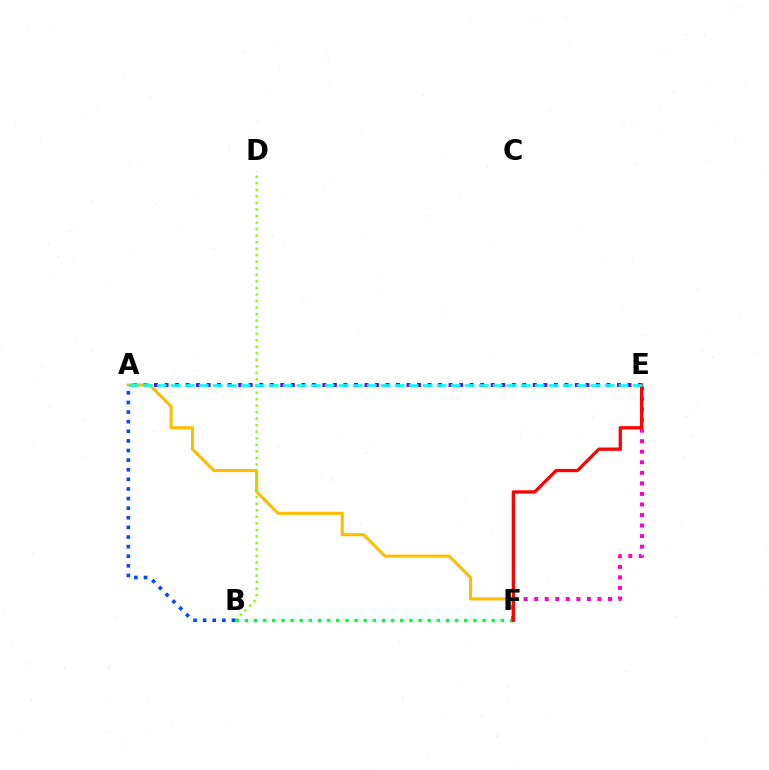{('A', 'E'): [{'color': '#7200ff', 'line_style': 'dotted', 'thickness': 2.86}, {'color': '#00fff6', 'line_style': 'dashed', 'thickness': 1.9}], ('E', 'F'): [{'color': '#ff00cf', 'line_style': 'dotted', 'thickness': 2.87}, {'color': '#ff0000', 'line_style': 'solid', 'thickness': 2.36}], ('A', 'F'): [{'color': '#ffbd00', 'line_style': 'solid', 'thickness': 2.23}], ('B', 'D'): [{'color': '#84ff00', 'line_style': 'dotted', 'thickness': 1.78}], ('B', 'F'): [{'color': '#00ff39', 'line_style': 'dotted', 'thickness': 2.48}], ('A', 'B'): [{'color': '#004bff', 'line_style': 'dotted', 'thickness': 2.61}]}